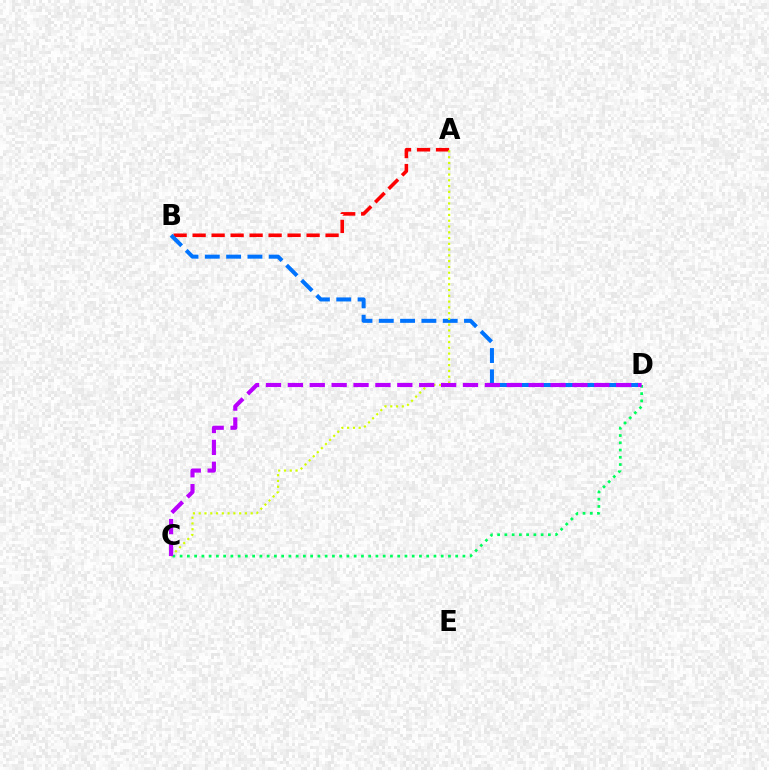{('A', 'B'): [{'color': '#ff0000', 'line_style': 'dashed', 'thickness': 2.58}], ('B', 'D'): [{'color': '#0074ff', 'line_style': 'dashed', 'thickness': 2.89}], ('A', 'C'): [{'color': '#d1ff00', 'line_style': 'dotted', 'thickness': 1.57}], ('C', 'D'): [{'color': '#00ff5c', 'line_style': 'dotted', 'thickness': 1.97}, {'color': '#b900ff', 'line_style': 'dashed', 'thickness': 2.97}]}